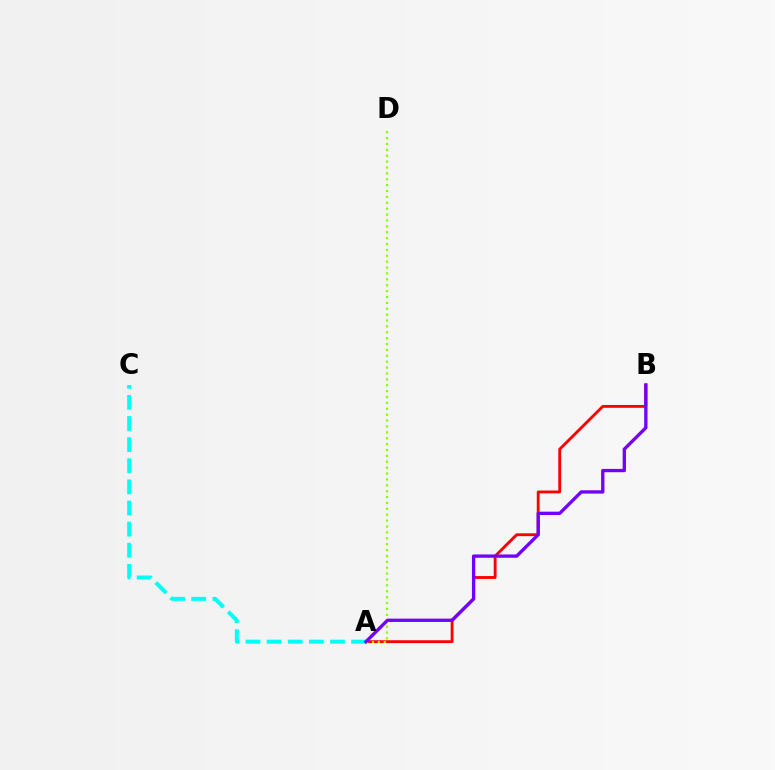{('A', 'B'): [{'color': '#ff0000', 'line_style': 'solid', 'thickness': 2.06}, {'color': '#7200ff', 'line_style': 'solid', 'thickness': 2.39}], ('A', 'D'): [{'color': '#84ff00', 'line_style': 'dotted', 'thickness': 1.6}], ('A', 'C'): [{'color': '#00fff6', 'line_style': 'dashed', 'thickness': 2.87}]}